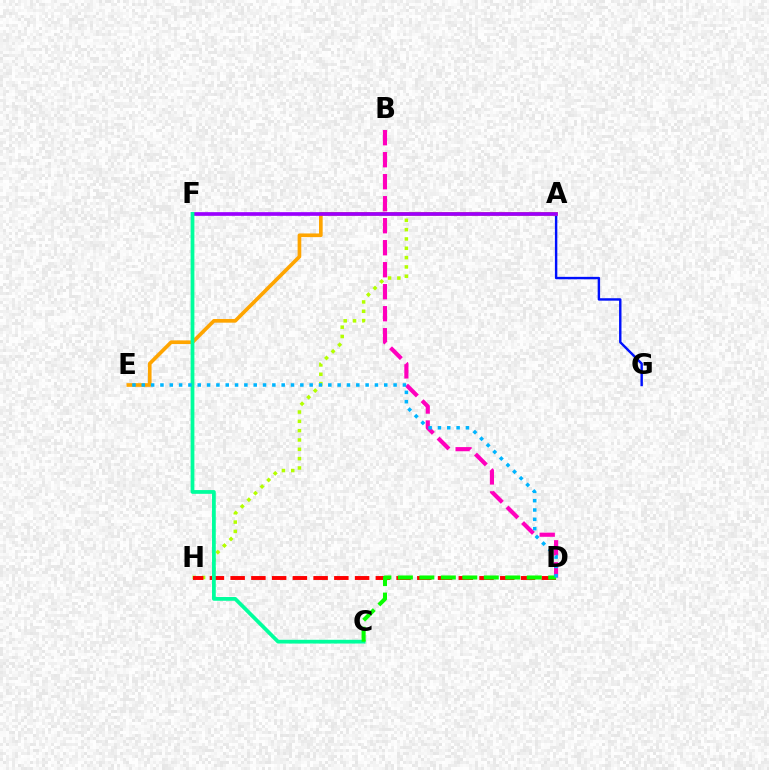{('A', 'G'): [{'color': '#0010ff', 'line_style': 'solid', 'thickness': 1.74}], ('B', 'D'): [{'color': '#ff00bd', 'line_style': 'dashed', 'thickness': 2.99}], ('A', 'H'): [{'color': '#b3ff00', 'line_style': 'dotted', 'thickness': 2.53}], ('D', 'H'): [{'color': '#ff0000', 'line_style': 'dashed', 'thickness': 2.82}], ('A', 'E'): [{'color': '#ffa500', 'line_style': 'solid', 'thickness': 2.64}], ('A', 'F'): [{'color': '#9b00ff', 'line_style': 'solid', 'thickness': 2.65}], ('C', 'F'): [{'color': '#00ff9d', 'line_style': 'solid', 'thickness': 2.7}], ('C', 'D'): [{'color': '#08ff00', 'line_style': 'dashed', 'thickness': 2.92}], ('D', 'E'): [{'color': '#00b5ff', 'line_style': 'dotted', 'thickness': 2.53}]}